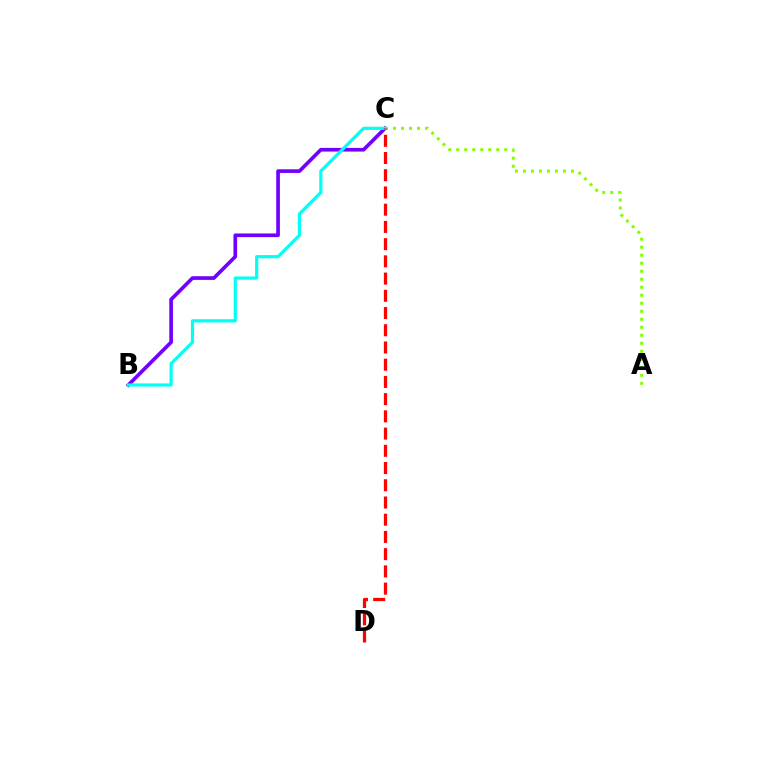{('B', 'C'): [{'color': '#7200ff', 'line_style': 'solid', 'thickness': 2.64}, {'color': '#00fff6', 'line_style': 'solid', 'thickness': 2.3}], ('A', 'C'): [{'color': '#84ff00', 'line_style': 'dotted', 'thickness': 2.18}], ('C', 'D'): [{'color': '#ff0000', 'line_style': 'dashed', 'thickness': 2.34}]}